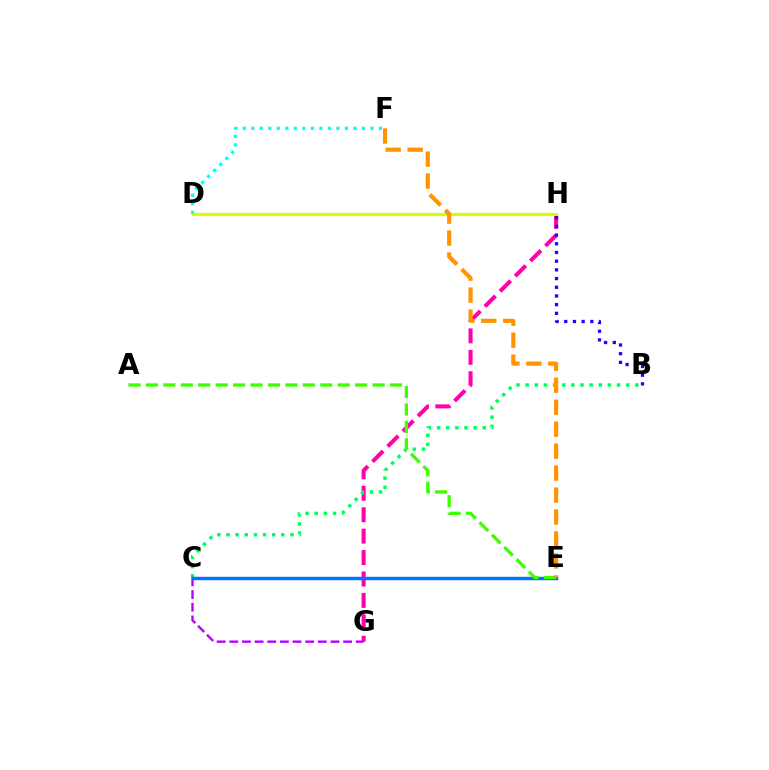{('D', 'H'): [{'color': '#ff0000', 'line_style': 'dotted', 'thickness': 2.11}, {'color': '#d1ff00', 'line_style': 'solid', 'thickness': 2.27}], ('G', 'H'): [{'color': '#ff00ac', 'line_style': 'dashed', 'thickness': 2.91}], ('C', 'G'): [{'color': '#b900ff', 'line_style': 'dashed', 'thickness': 1.72}], ('B', 'C'): [{'color': '#00ff5c', 'line_style': 'dotted', 'thickness': 2.48}], ('C', 'E'): [{'color': '#0074ff', 'line_style': 'solid', 'thickness': 2.48}], ('D', 'F'): [{'color': '#00fff6', 'line_style': 'dotted', 'thickness': 2.31}], ('A', 'E'): [{'color': '#3dff00', 'line_style': 'dashed', 'thickness': 2.37}], ('E', 'F'): [{'color': '#ff9400', 'line_style': 'dashed', 'thickness': 2.98}], ('B', 'H'): [{'color': '#2500ff', 'line_style': 'dotted', 'thickness': 2.36}]}